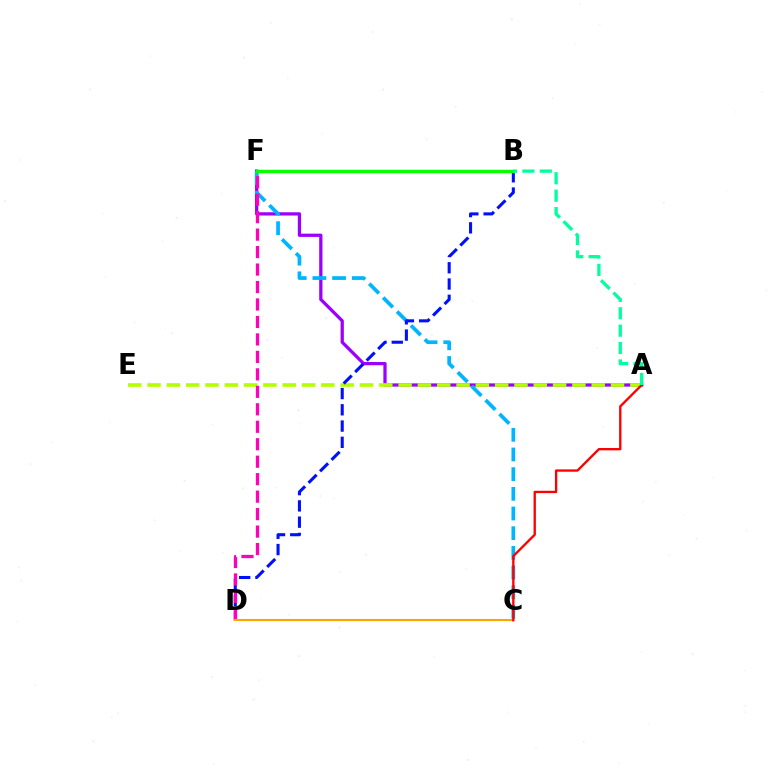{('A', 'F'): [{'color': '#9b00ff', 'line_style': 'solid', 'thickness': 2.34}], ('C', 'F'): [{'color': '#00b5ff', 'line_style': 'dashed', 'thickness': 2.67}], ('A', 'E'): [{'color': '#b3ff00', 'line_style': 'dashed', 'thickness': 2.62}], ('B', 'D'): [{'color': '#0010ff', 'line_style': 'dashed', 'thickness': 2.21}], ('D', 'F'): [{'color': '#ff00bd', 'line_style': 'dashed', 'thickness': 2.37}], ('B', 'F'): [{'color': '#08ff00', 'line_style': 'solid', 'thickness': 2.5}], ('C', 'D'): [{'color': '#ffa500', 'line_style': 'solid', 'thickness': 1.5}], ('A', 'C'): [{'color': '#ff0000', 'line_style': 'solid', 'thickness': 1.68}], ('A', 'B'): [{'color': '#00ff9d', 'line_style': 'dashed', 'thickness': 2.37}]}